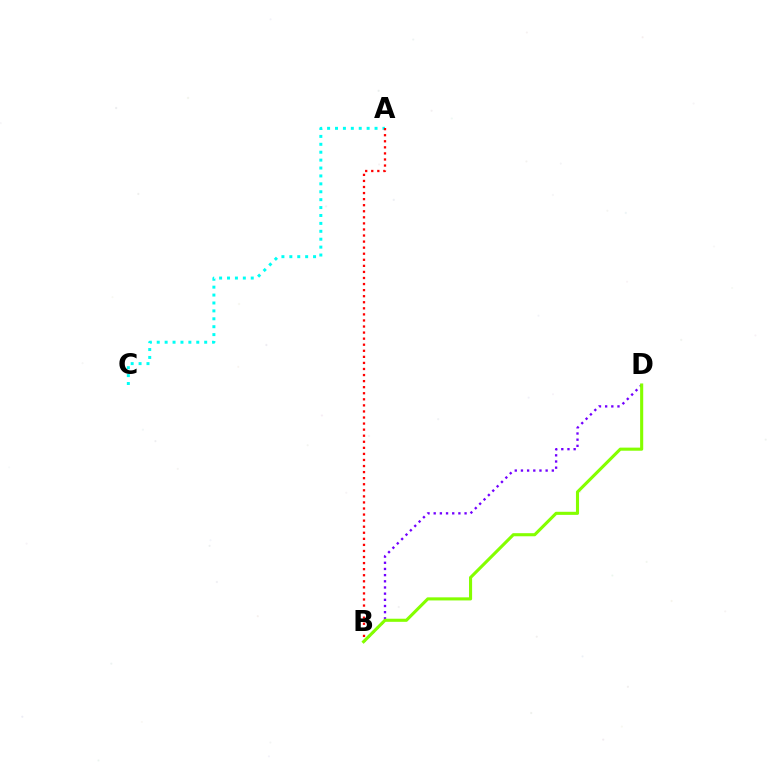{('B', 'D'): [{'color': '#7200ff', 'line_style': 'dotted', 'thickness': 1.68}, {'color': '#84ff00', 'line_style': 'solid', 'thickness': 2.23}], ('A', 'C'): [{'color': '#00fff6', 'line_style': 'dotted', 'thickness': 2.15}], ('A', 'B'): [{'color': '#ff0000', 'line_style': 'dotted', 'thickness': 1.65}]}